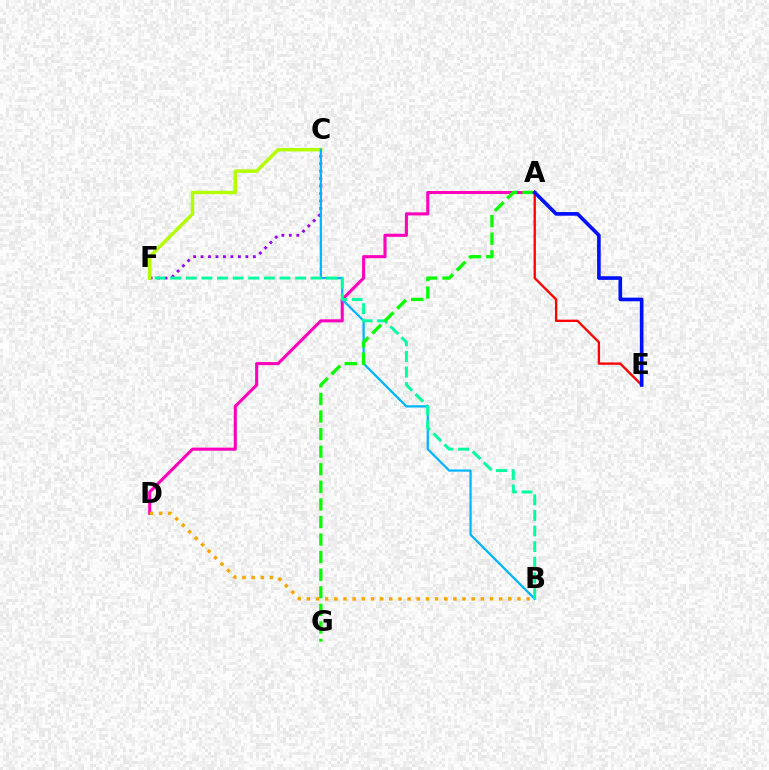{('C', 'F'): [{'color': '#9b00ff', 'line_style': 'dotted', 'thickness': 2.03}, {'color': '#b3ff00', 'line_style': 'solid', 'thickness': 2.48}], ('A', 'D'): [{'color': '#ff00bd', 'line_style': 'solid', 'thickness': 2.21}], ('B', 'C'): [{'color': '#00b5ff', 'line_style': 'solid', 'thickness': 1.62}], ('A', 'E'): [{'color': '#ff0000', 'line_style': 'solid', 'thickness': 1.68}, {'color': '#0010ff', 'line_style': 'solid', 'thickness': 2.62}], ('B', 'F'): [{'color': '#00ff9d', 'line_style': 'dashed', 'thickness': 2.12}], ('B', 'D'): [{'color': '#ffa500', 'line_style': 'dotted', 'thickness': 2.49}], ('A', 'G'): [{'color': '#08ff00', 'line_style': 'dashed', 'thickness': 2.39}]}